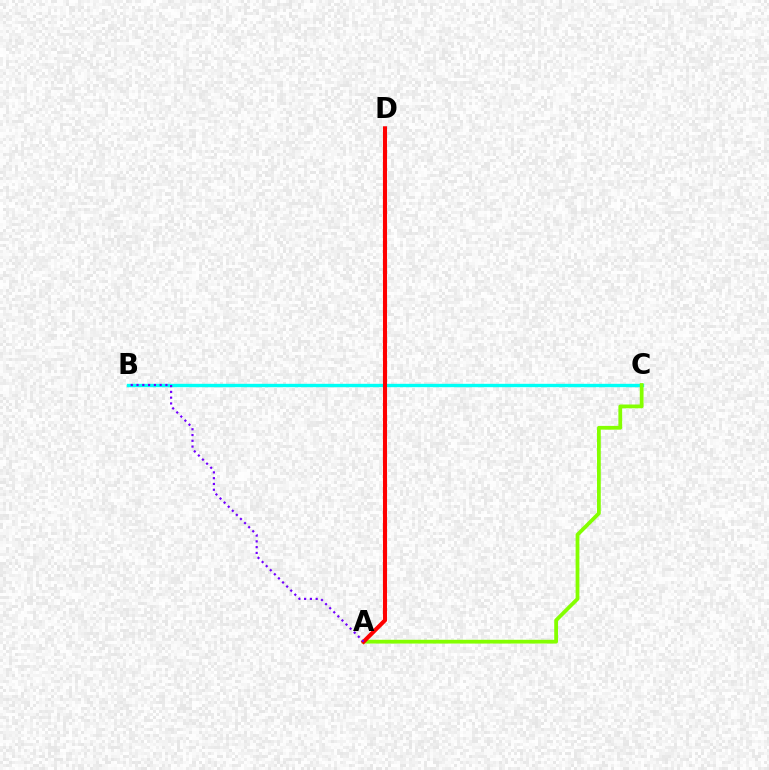{('B', 'C'): [{'color': '#00fff6', 'line_style': 'solid', 'thickness': 2.42}], ('A', 'C'): [{'color': '#84ff00', 'line_style': 'solid', 'thickness': 2.72}], ('A', 'D'): [{'color': '#ff0000', 'line_style': 'solid', 'thickness': 2.94}], ('A', 'B'): [{'color': '#7200ff', 'line_style': 'dotted', 'thickness': 1.57}]}